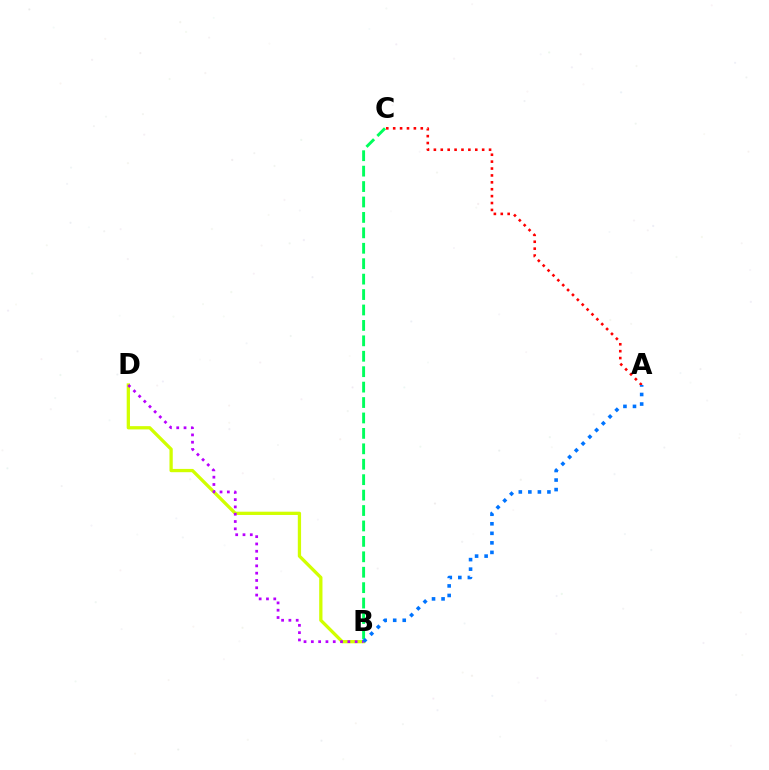{('B', 'D'): [{'color': '#d1ff00', 'line_style': 'solid', 'thickness': 2.36}, {'color': '#b900ff', 'line_style': 'dotted', 'thickness': 1.98}], ('B', 'C'): [{'color': '#00ff5c', 'line_style': 'dashed', 'thickness': 2.1}], ('A', 'C'): [{'color': '#ff0000', 'line_style': 'dotted', 'thickness': 1.87}], ('A', 'B'): [{'color': '#0074ff', 'line_style': 'dotted', 'thickness': 2.59}]}